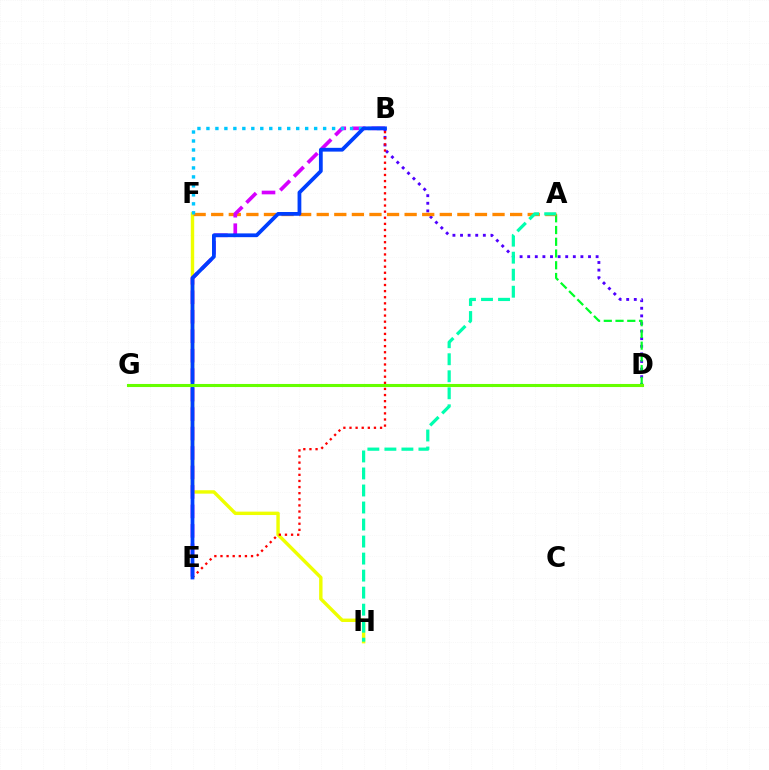{('B', 'D'): [{'color': '#4f00ff', 'line_style': 'dotted', 'thickness': 2.07}], ('A', 'D'): [{'color': '#00ff27', 'line_style': 'dashed', 'thickness': 1.6}], ('D', 'G'): [{'color': '#ff00a0', 'line_style': 'solid', 'thickness': 2.06}, {'color': '#66ff00', 'line_style': 'solid', 'thickness': 2.22}], ('F', 'H'): [{'color': '#eeff00', 'line_style': 'solid', 'thickness': 2.45}], ('A', 'F'): [{'color': '#ff8800', 'line_style': 'dashed', 'thickness': 2.39}], ('B', 'E'): [{'color': '#d600ff', 'line_style': 'dashed', 'thickness': 2.64}, {'color': '#ff0000', 'line_style': 'dotted', 'thickness': 1.66}, {'color': '#003fff', 'line_style': 'solid', 'thickness': 2.71}], ('B', 'F'): [{'color': '#00c7ff', 'line_style': 'dotted', 'thickness': 2.44}], ('A', 'H'): [{'color': '#00ffaf', 'line_style': 'dashed', 'thickness': 2.31}]}